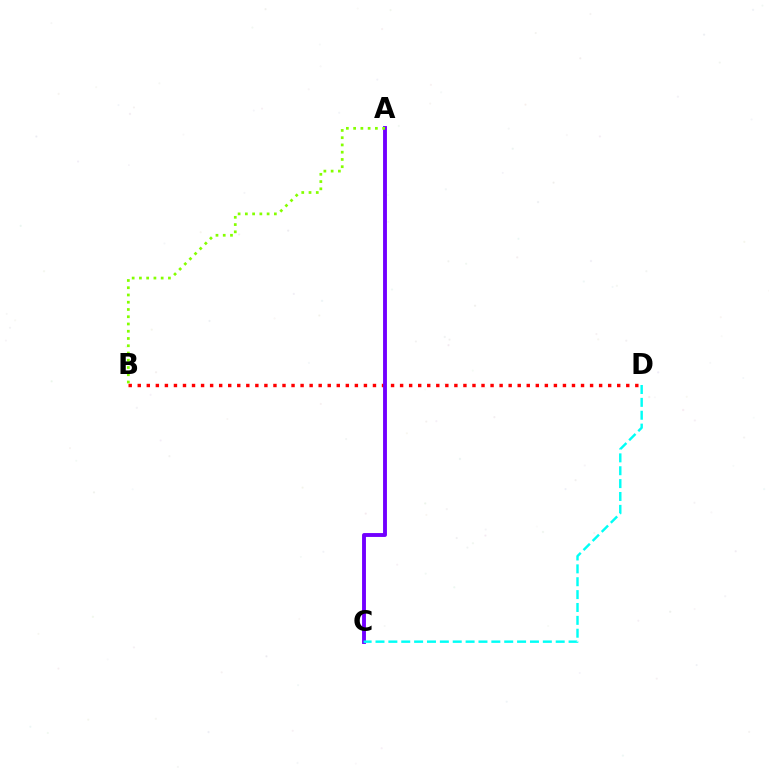{('B', 'D'): [{'color': '#ff0000', 'line_style': 'dotted', 'thickness': 2.46}], ('A', 'C'): [{'color': '#7200ff', 'line_style': 'solid', 'thickness': 2.79}], ('C', 'D'): [{'color': '#00fff6', 'line_style': 'dashed', 'thickness': 1.75}], ('A', 'B'): [{'color': '#84ff00', 'line_style': 'dotted', 'thickness': 1.97}]}